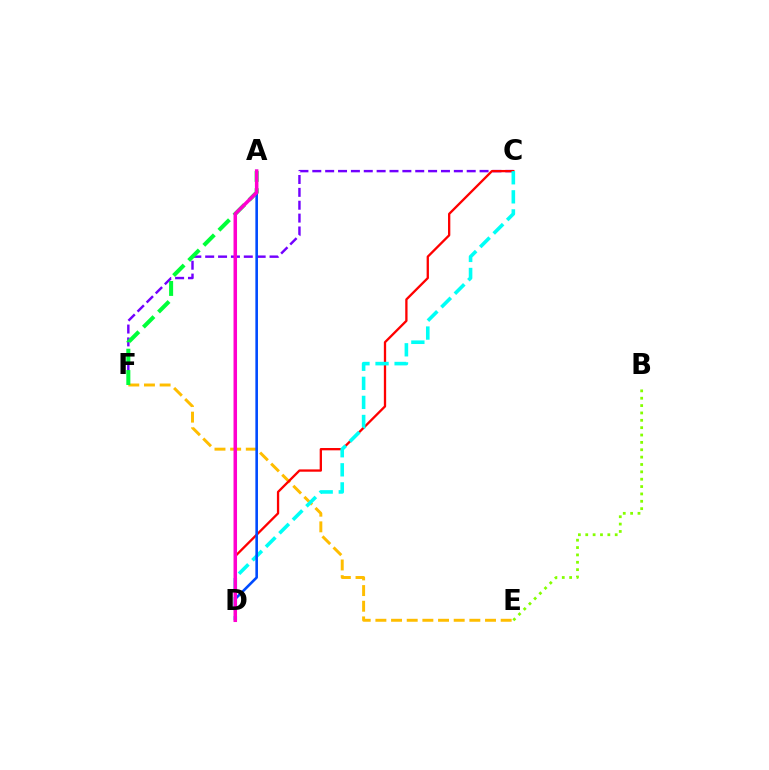{('C', 'F'): [{'color': '#7200ff', 'line_style': 'dashed', 'thickness': 1.75}], ('E', 'F'): [{'color': '#ffbd00', 'line_style': 'dashed', 'thickness': 2.13}], ('A', 'F'): [{'color': '#00ff39', 'line_style': 'dashed', 'thickness': 2.9}], ('C', 'D'): [{'color': '#ff0000', 'line_style': 'solid', 'thickness': 1.66}, {'color': '#00fff6', 'line_style': 'dashed', 'thickness': 2.59}], ('A', 'D'): [{'color': '#004bff', 'line_style': 'solid', 'thickness': 1.87}, {'color': '#ff00cf', 'line_style': 'solid', 'thickness': 2.53}], ('B', 'E'): [{'color': '#84ff00', 'line_style': 'dotted', 'thickness': 2.0}]}